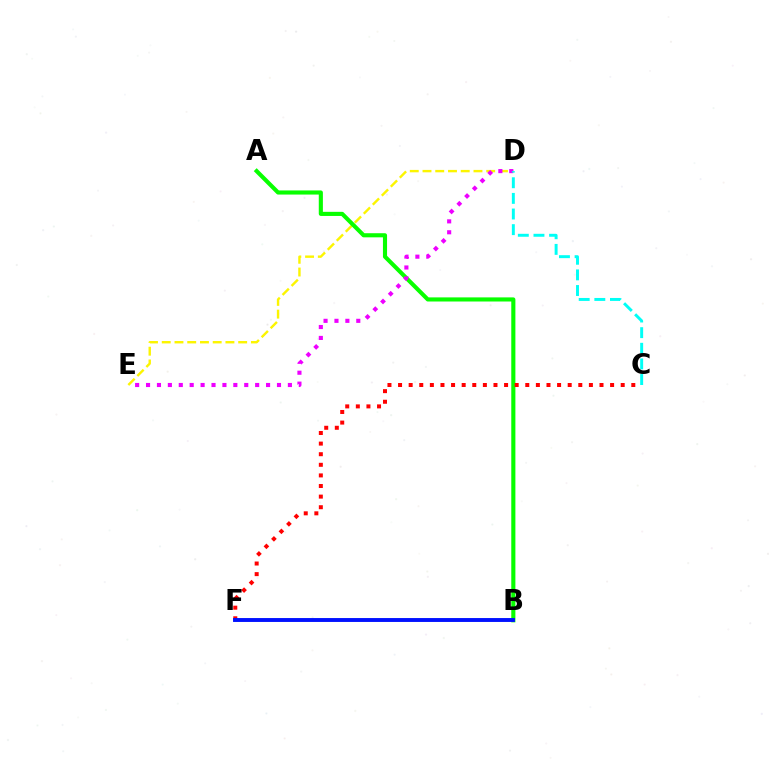{('D', 'E'): [{'color': '#fcf500', 'line_style': 'dashed', 'thickness': 1.73}, {'color': '#ee00ff', 'line_style': 'dotted', 'thickness': 2.96}], ('A', 'B'): [{'color': '#08ff00', 'line_style': 'solid', 'thickness': 2.96}], ('C', 'F'): [{'color': '#ff0000', 'line_style': 'dotted', 'thickness': 2.88}], ('B', 'F'): [{'color': '#0010ff', 'line_style': 'solid', 'thickness': 2.81}], ('C', 'D'): [{'color': '#00fff6', 'line_style': 'dashed', 'thickness': 2.12}]}